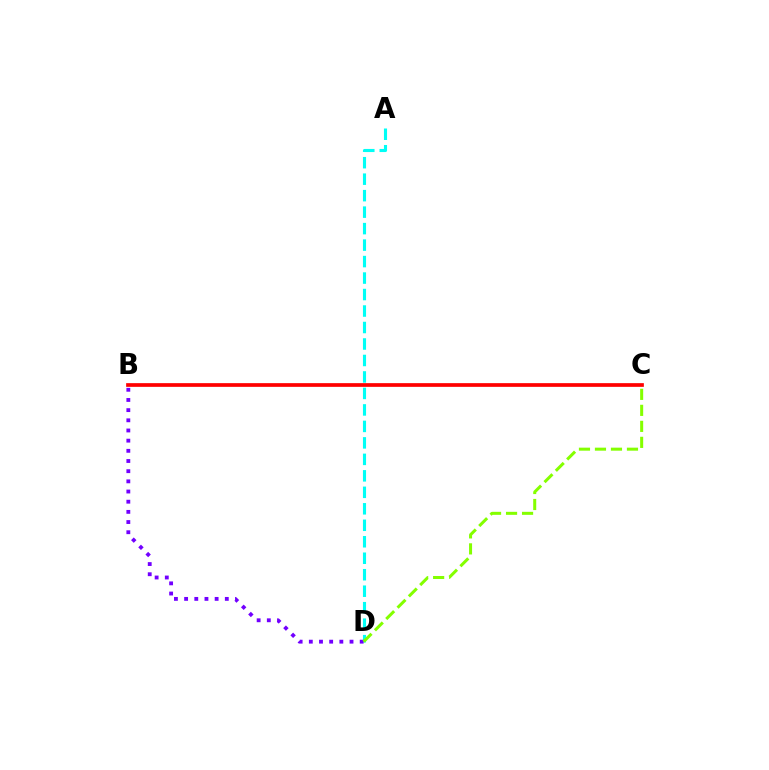{('A', 'D'): [{'color': '#00fff6', 'line_style': 'dashed', 'thickness': 2.24}], ('B', 'C'): [{'color': '#ff0000', 'line_style': 'solid', 'thickness': 2.67}], ('B', 'D'): [{'color': '#7200ff', 'line_style': 'dotted', 'thickness': 2.76}], ('C', 'D'): [{'color': '#84ff00', 'line_style': 'dashed', 'thickness': 2.17}]}